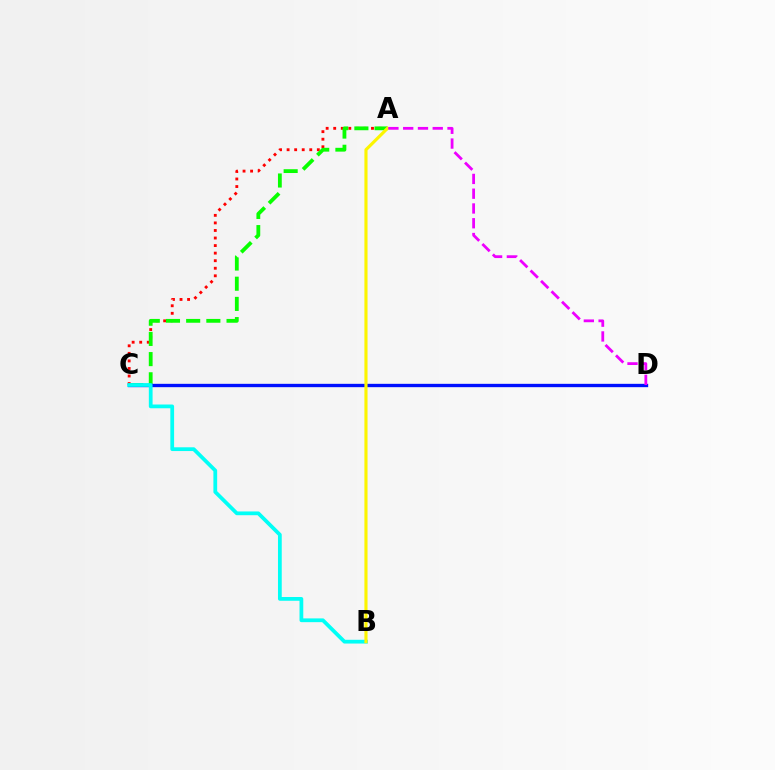{('A', 'C'): [{'color': '#ff0000', 'line_style': 'dotted', 'thickness': 2.05}, {'color': '#08ff00', 'line_style': 'dashed', 'thickness': 2.74}], ('C', 'D'): [{'color': '#0010ff', 'line_style': 'solid', 'thickness': 2.41}], ('B', 'C'): [{'color': '#00fff6', 'line_style': 'solid', 'thickness': 2.71}], ('A', 'B'): [{'color': '#fcf500', 'line_style': 'solid', 'thickness': 2.25}], ('A', 'D'): [{'color': '#ee00ff', 'line_style': 'dashed', 'thickness': 2.01}]}